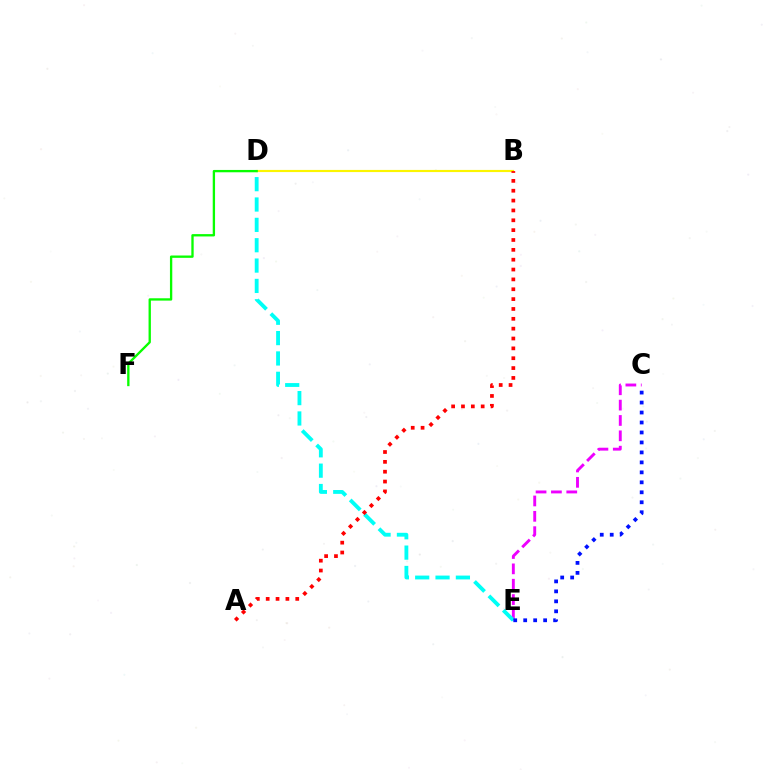{('B', 'D'): [{'color': '#fcf500', 'line_style': 'solid', 'thickness': 1.55}], ('C', 'E'): [{'color': '#ee00ff', 'line_style': 'dashed', 'thickness': 2.09}, {'color': '#0010ff', 'line_style': 'dotted', 'thickness': 2.71}], ('D', 'E'): [{'color': '#00fff6', 'line_style': 'dashed', 'thickness': 2.76}], ('D', 'F'): [{'color': '#08ff00', 'line_style': 'solid', 'thickness': 1.68}], ('A', 'B'): [{'color': '#ff0000', 'line_style': 'dotted', 'thickness': 2.68}]}